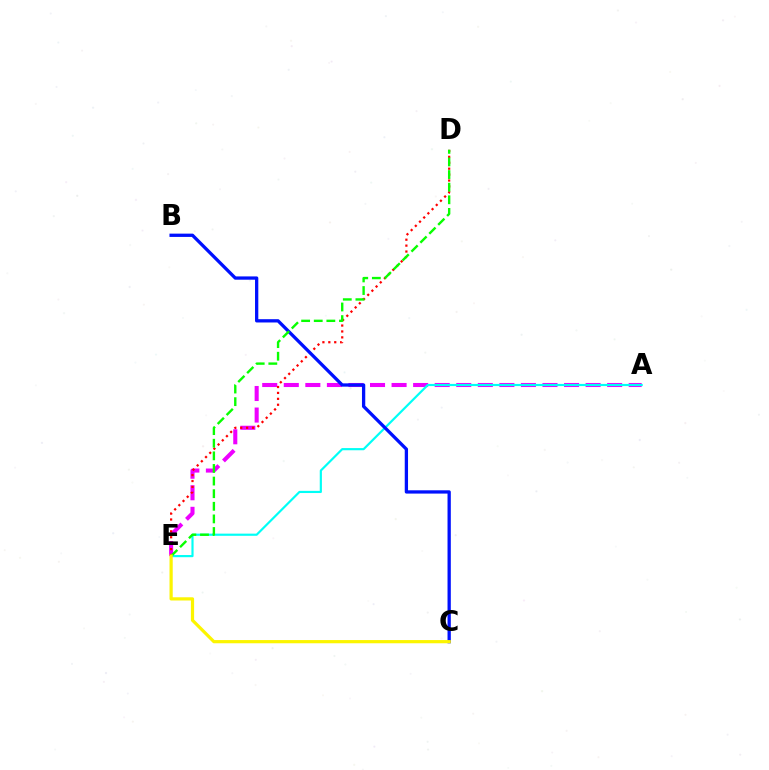{('A', 'E'): [{'color': '#ee00ff', 'line_style': 'dashed', 'thickness': 2.93}, {'color': '#00fff6', 'line_style': 'solid', 'thickness': 1.57}], ('D', 'E'): [{'color': '#ff0000', 'line_style': 'dotted', 'thickness': 1.61}, {'color': '#08ff00', 'line_style': 'dashed', 'thickness': 1.71}], ('B', 'C'): [{'color': '#0010ff', 'line_style': 'solid', 'thickness': 2.37}], ('C', 'E'): [{'color': '#fcf500', 'line_style': 'solid', 'thickness': 2.31}]}